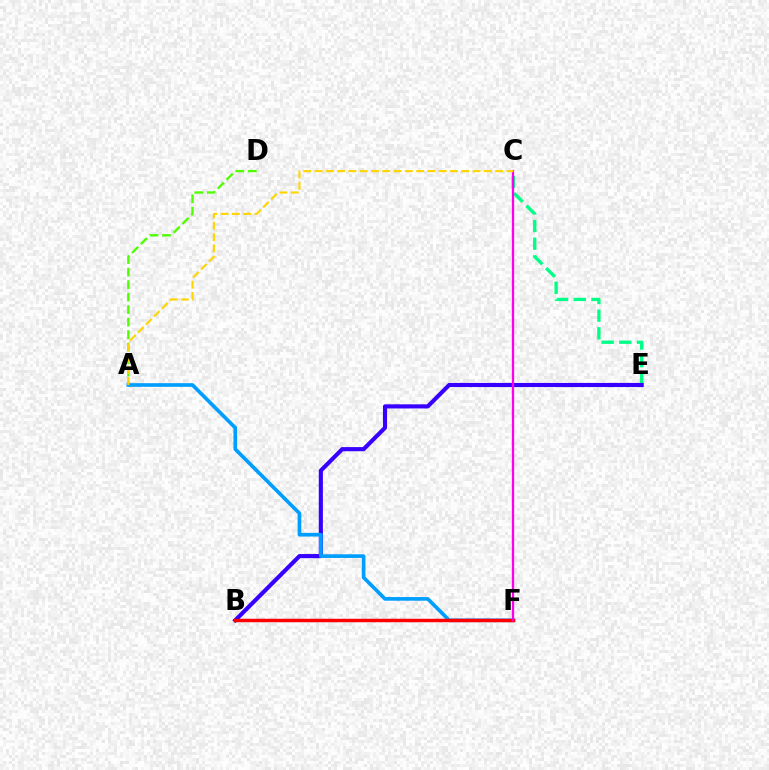{('C', 'E'): [{'color': '#00ff86', 'line_style': 'dashed', 'thickness': 2.4}], ('A', 'D'): [{'color': '#4fff00', 'line_style': 'dashed', 'thickness': 1.7}], ('B', 'E'): [{'color': '#3700ff', 'line_style': 'solid', 'thickness': 2.97}], ('A', 'F'): [{'color': '#009eff', 'line_style': 'solid', 'thickness': 2.64}], ('B', 'F'): [{'color': '#ff0000', 'line_style': 'solid', 'thickness': 2.5}], ('C', 'F'): [{'color': '#ff00ed', 'line_style': 'solid', 'thickness': 1.65}], ('A', 'C'): [{'color': '#ffd500', 'line_style': 'dashed', 'thickness': 1.53}]}